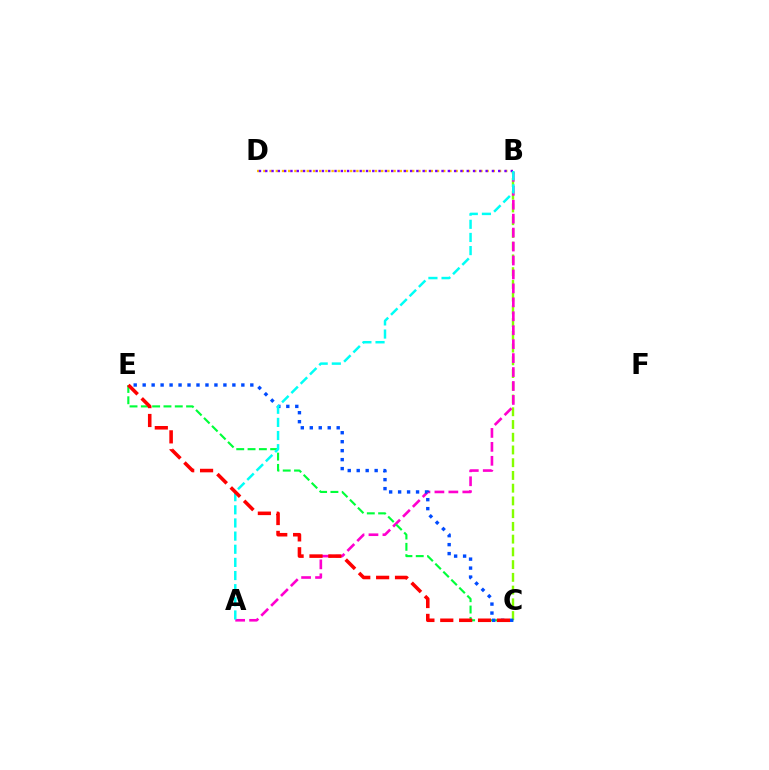{('B', 'C'): [{'color': '#84ff00', 'line_style': 'dashed', 'thickness': 1.73}], ('A', 'B'): [{'color': '#ff00cf', 'line_style': 'dashed', 'thickness': 1.89}, {'color': '#00fff6', 'line_style': 'dashed', 'thickness': 1.79}], ('C', 'E'): [{'color': '#00ff39', 'line_style': 'dashed', 'thickness': 1.54}, {'color': '#004bff', 'line_style': 'dotted', 'thickness': 2.44}, {'color': '#ff0000', 'line_style': 'dashed', 'thickness': 2.56}], ('B', 'D'): [{'color': '#ffbd00', 'line_style': 'dotted', 'thickness': 1.69}, {'color': '#7200ff', 'line_style': 'dotted', 'thickness': 1.71}]}